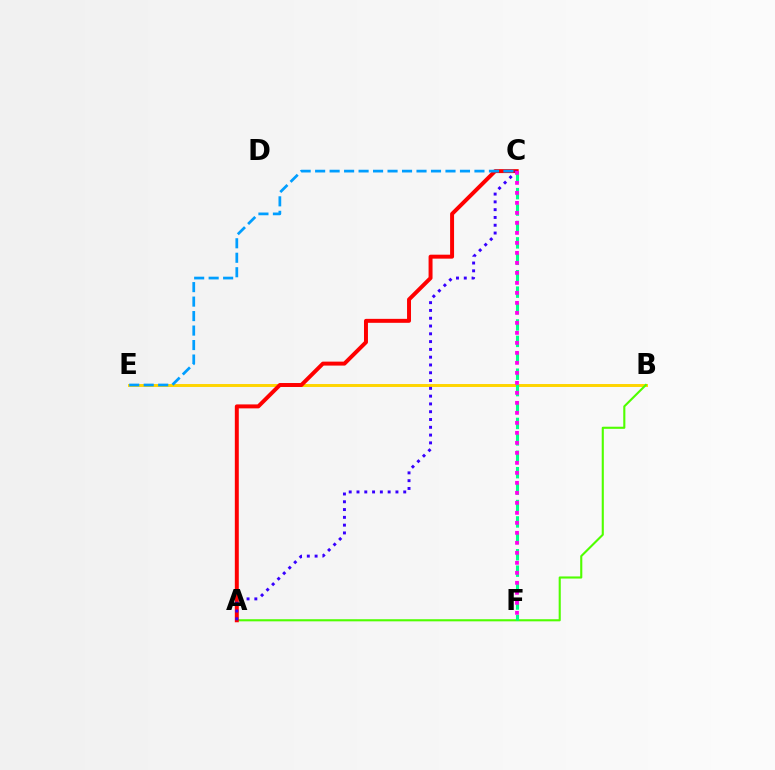{('B', 'E'): [{'color': '#ffd500', 'line_style': 'solid', 'thickness': 2.12}], ('A', 'B'): [{'color': '#4fff00', 'line_style': 'solid', 'thickness': 1.52}], ('C', 'F'): [{'color': '#00ff86', 'line_style': 'dashed', 'thickness': 2.23}, {'color': '#ff00ed', 'line_style': 'dotted', 'thickness': 2.72}], ('A', 'C'): [{'color': '#ff0000', 'line_style': 'solid', 'thickness': 2.85}, {'color': '#3700ff', 'line_style': 'dotted', 'thickness': 2.12}], ('C', 'E'): [{'color': '#009eff', 'line_style': 'dashed', 'thickness': 1.97}]}